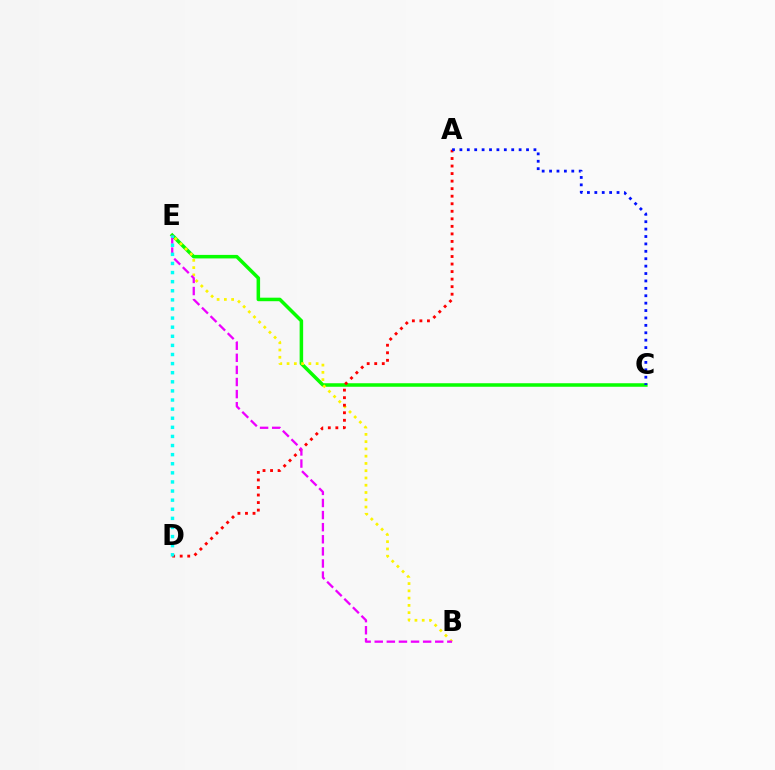{('C', 'E'): [{'color': '#08ff00', 'line_style': 'solid', 'thickness': 2.54}], ('B', 'E'): [{'color': '#fcf500', 'line_style': 'dotted', 'thickness': 1.97}, {'color': '#ee00ff', 'line_style': 'dashed', 'thickness': 1.64}], ('A', 'D'): [{'color': '#ff0000', 'line_style': 'dotted', 'thickness': 2.05}], ('D', 'E'): [{'color': '#00fff6', 'line_style': 'dotted', 'thickness': 2.47}], ('A', 'C'): [{'color': '#0010ff', 'line_style': 'dotted', 'thickness': 2.01}]}